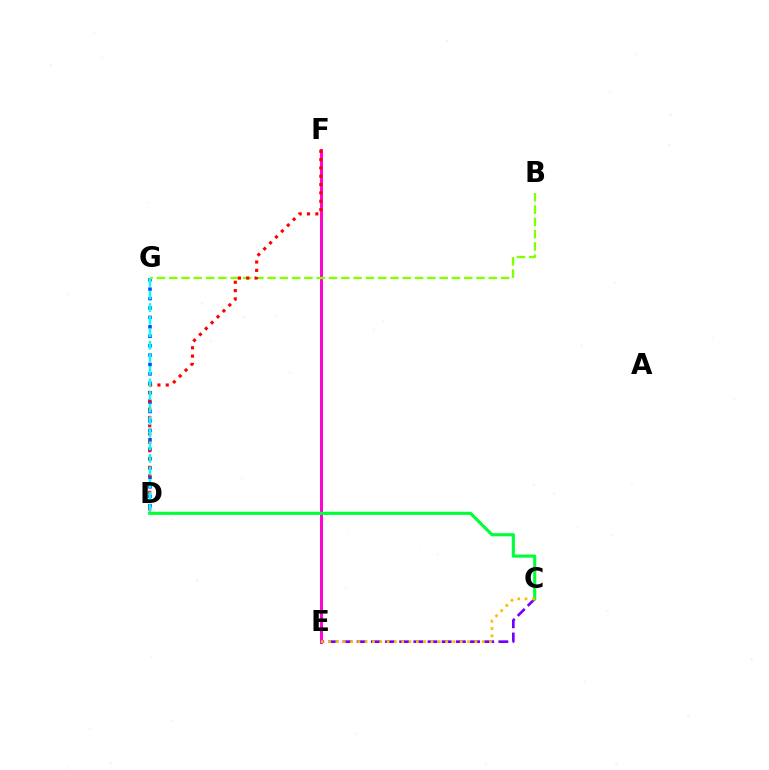{('D', 'G'): [{'color': '#004bff', 'line_style': 'dotted', 'thickness': 2.56}, {'color': '#00fff6', 'line_style': 'dashed', 'thickness': 1.71}], ('E', 'F'): [{'color': '#ff00cf', 'line_style': 'solid', 'thickness': 2.11}], ('B', 'G'): [{'color': '#84ff00', 'line_style': 'dashed', 'thickness': 1.67}], ('C', 'E'): [{'color': '#7200ff', 'line_style': 'dashed', 'thickness': 1.92}, {'color': '#ffbd00', 'line_style': 'dotted', 'thickness': 1.99}], ('D', 'F'): [{'color': '#ff0000', 'line_style': 'dotted', 'thickness': 2.26}], ('C', 'D'): [{'color': '#00ff39', 'line_style': 'solid', 'thickness': 2.25}]}